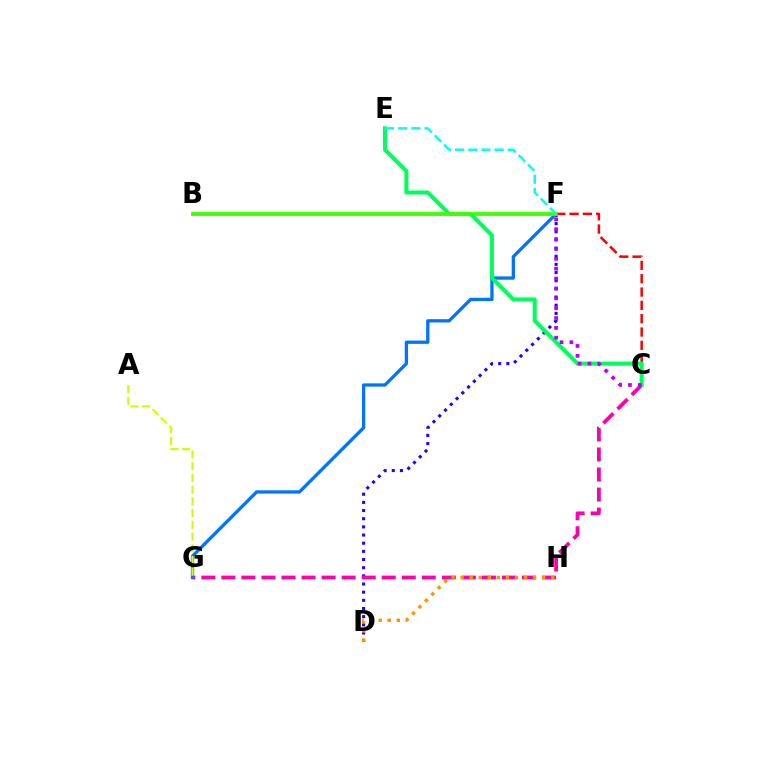{('C', 'F'): [{'color': '#ff0000', 'line_style': 'dashed', 'thickness': 1.81}, {'color': '#b900ff', 'line_style': 'dotted', 'thickness': 2.68}], ('D', 'F'): [{'color': '#2500ff', 'line_style': 'dotted', 'thickness': 2.22}], ('C', 'G'): [{'color': '#ff00ac', 'line_style': 'dashed', 'thickness': 2.72}], ('F', 'G'): [{'color': '#0074ff', 'line_style': 'solid', 'thickness': 2.37}], ('C', 'E'): [{'color': '#00ff5c', 'line_style': 'solid', 'thickness': 2.91}], ('A', 'G'): [{'color': '#d1ff00', 'line_style': 'dashed', 'thickness': 1.59}], ('D', 'H'): [{'color': '#ff9400', 'line_style': 'dotted', 'thickness': 2.46}], ('B', 'F'): [{'color': '#3dff00', 'line_style': 'solid', 'thickness': 2.75}], ('E', 'F'): [{'color': '#00fff6', 'line_style': 'dashed', 'thickness': 1.79}]}